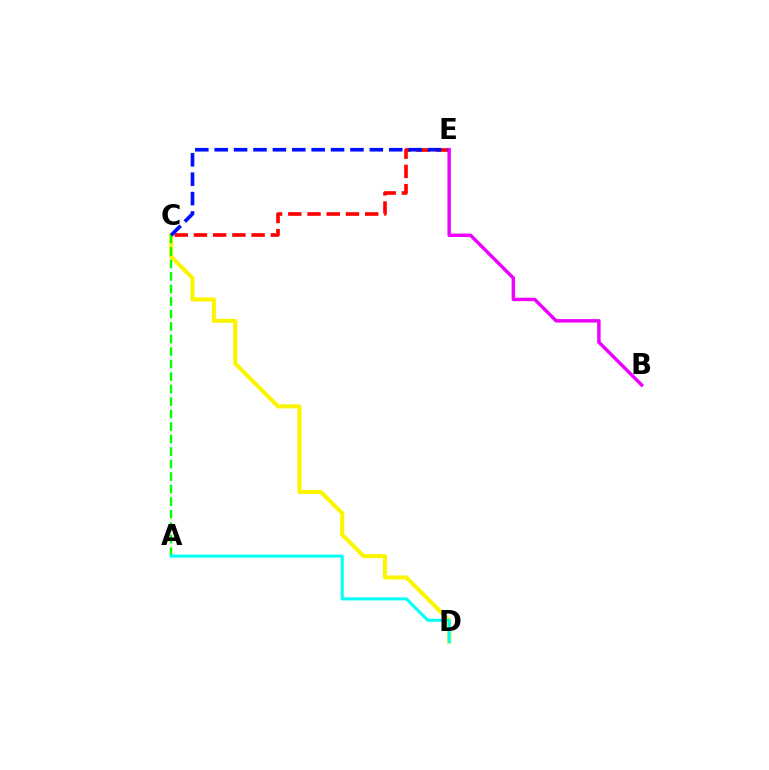{('C', 'D'): [{'color': '#fcf500', 'line_style': 'solid', 'thickness': 2.93}], ('A', 'C'): [{'color': '#08ff00', 'line_style': 'dashed', 'thickness': 1.7}], ('C', 'E'): [{'color': '#ff0000', 'line_style': 'dashed', 'thickness': 2.61}, {'color': '#0010ff', 'line_style': 'dashed', 'thickness': 2.63}], ('A', 'D'): [{'color': '#00fff6', 'line_style': 'solid', 'thickness': 2.18}], ('B', 'E'): [{'color': '#ee00ff', 'line_style': 'solid', 'thickness': 2.48}]}